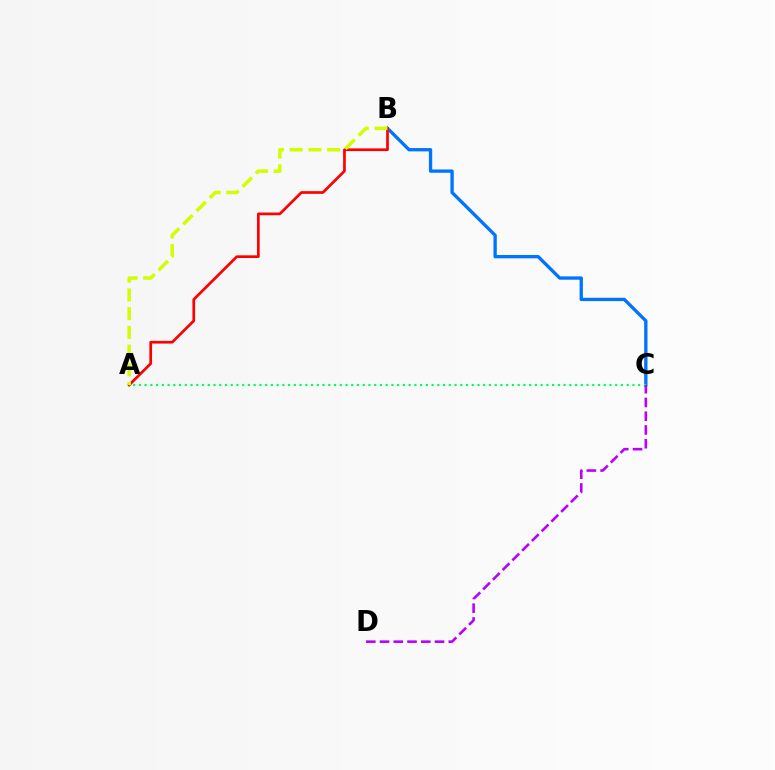{('B', 'C'): [{'color': '#0074ff', 'line_style': 'solid', 'thickness': 2.39}], ('A', 'B'): [{'color': '#ff0000', 'line_style': 'solid', 'thickness': 1.94}, {'color': '#d1ff00', 'line_style': 'dashed', 'thickness': 2.54}], ('A', 'C'): [{'color': '#00ff5c', 'line_style': 'dotted', 'thickness': 1.56}], ('C', 'D'): [{'color': '#b900ff', 'line_style': 'dashed', 'thickness': 1.87}]}